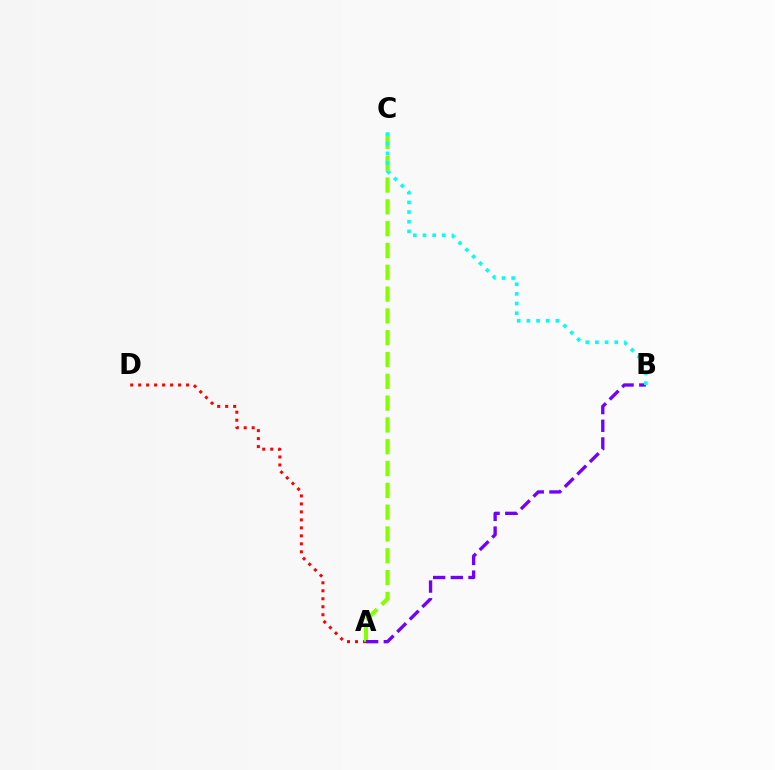{('A', 'D'): [{'color': '#ff0000', 'line_style': 'dotted', 'thickness': 2.17}], ('A', 'C'): [{'color': '#84ff00', 'line_style': 'dashed', 'thickness': 2.96}], ('A', 'B'): [{'color': '#7200ff', 'line_style': 'dashed', 'thickness': 2.4}], ('B', 'C'): [{'color': '#00fff6', 'line_style': 'dotted', 'thickness': 2.63}]}